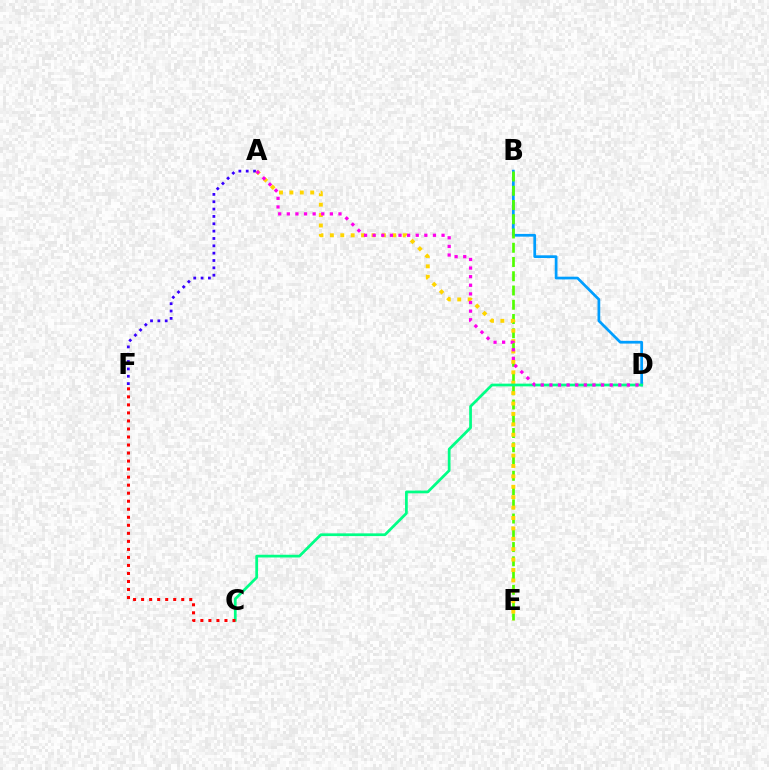{('B', 'D'): [{'color': '#009eff', 'line_style': 'solid', 'thickness': 1.97}], ('A', 'F'): [{'color': '#3700ff', 'line_style': 'dotted', 'thickness': 2.0}], ('B', 'E'): [{'color': '#4fff00', 'line_style': 'dashed', 'thickness': 1.94}], ('A', 'E'): [{'color': '#ffd500', 'line_style': 'dotted', 'thickness': 2.83}], ('C', 'D'): [{'color': '#00ff86', 'line_style': 'solid', 'thickness': 1.97}], ('A', 'D'): [{'color': '#ff00ed', 'line_style': 'dotted', 'thickness': 2.34}], ('C', 'F'): [{'color': '#ff0000', 'line_style': 'dotted', 'thickness': 2.18}]}